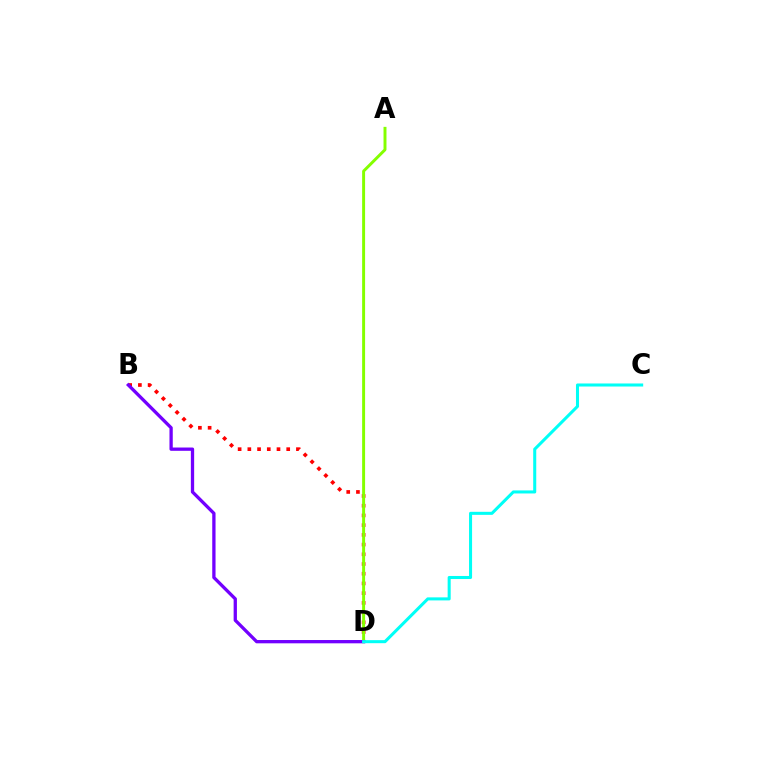{('B', 'D'): [{'color': '#ff0000', 'line_style': 'dotted', 'thickness': 2.64}, {'color': '#7200ff', 'line_style': 'solid', 'thickness': 2.37}], ('A', 'D'): [{'color': '#84ff00', 'line_style': 'solid', 'thickness': 2.12}], ('C', 'D'): [{'color': '#00fff6', 'line_style': 'solid', 'thickness': 2.19}]}